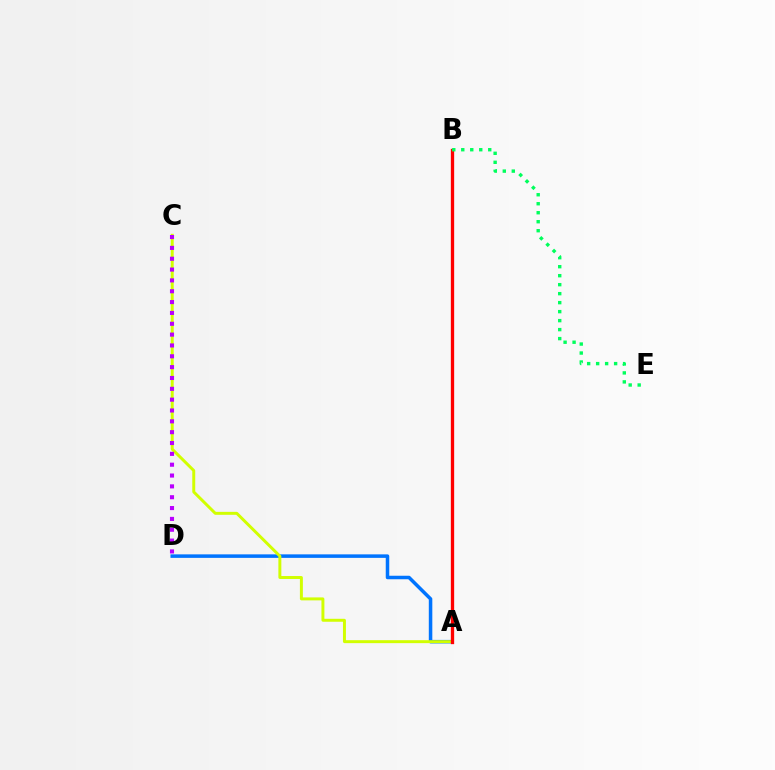{('A', 'D'): [{'color': '#0074ff', 'line_style': 'solid', 'thickness': 2.53}], ('A', 'C'): [{'color': '#d1ff00', 'line_style': 'solid', 'thickness': 2.13}], ('A', 'B'): [{'color': '#ff0000', 'line_style': 'solid', 'thickness': 2.39}], ('B', 'E'): [{'color': '#00ff5c', 'line_style': 'dotted', 'thickness': 2.44}], ('C', 'D'): [{'color': '#b900ff', 'line_style': 'dotted', 'thickness': 2.95}]}